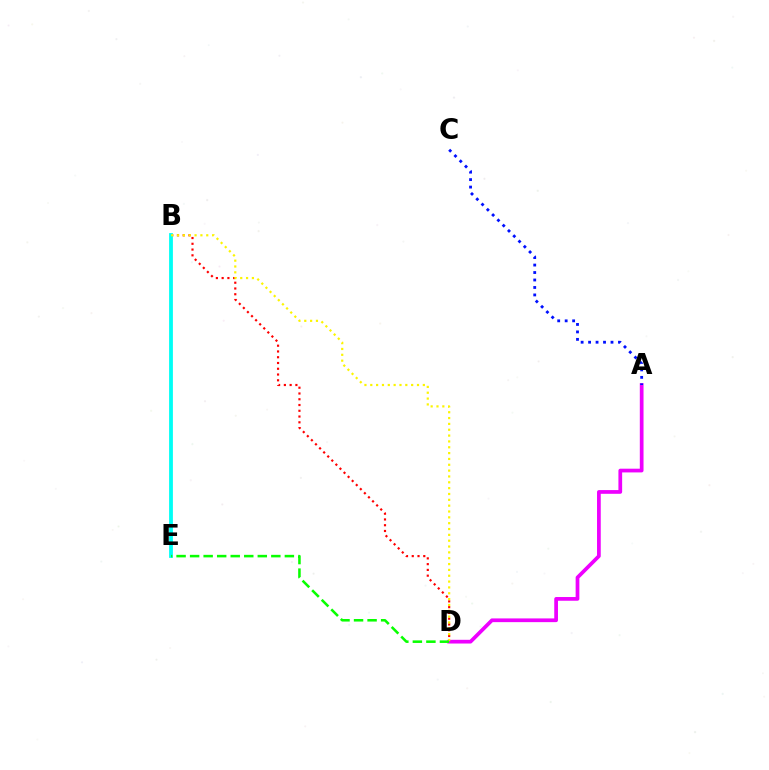{('B', 'D'): [{'color': '#ff0000', 'line_style': 'dotted', 'thickness': 1.57}, {'color': '#fcf500', 'line_style': 'dotted', 'thickness': 1.59}], ('B', 'E'): [{'color': '#00fff6', 'line_style': 'solid', 'thickness': 2.73}], ('A', 'D'): [{'color': '#ee00ff', 'line_style': 'solid', 'thickness': 2.68}], ('A', 'C'): [{'color': '#0010ff', 'line_style': 'dotted', 'thickness': 2.03}], ('D', 'E'): [{'color': '#08ff00', 'line_style': 'dashed', 'thickness': 1.84}]}